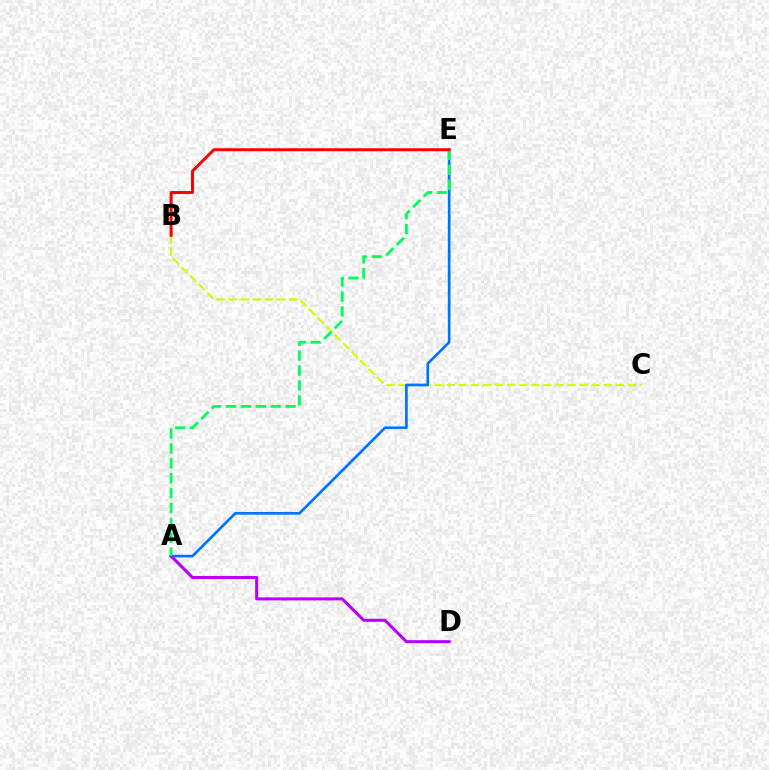{('B', 'C'): [{'color': '#d1ff00', 'line_style': 'dashed', 'thickness': 1.64}], ('A', 'E'): [{'color': '#0074ff', 'line_style': 'solid', 'thickness': 1.93}, {'color': '#00ff5c', 'line_style': 'dashed', 'thickness': 2.02}], ('A', 'D'): [{'color': '#b900ff', 'line_style': 'solid', 'thickness': 2.19}], ('B', 'E'): [{'color': '#ff0000', 'line_style': 'solid', 'thickness': 2.14}]}